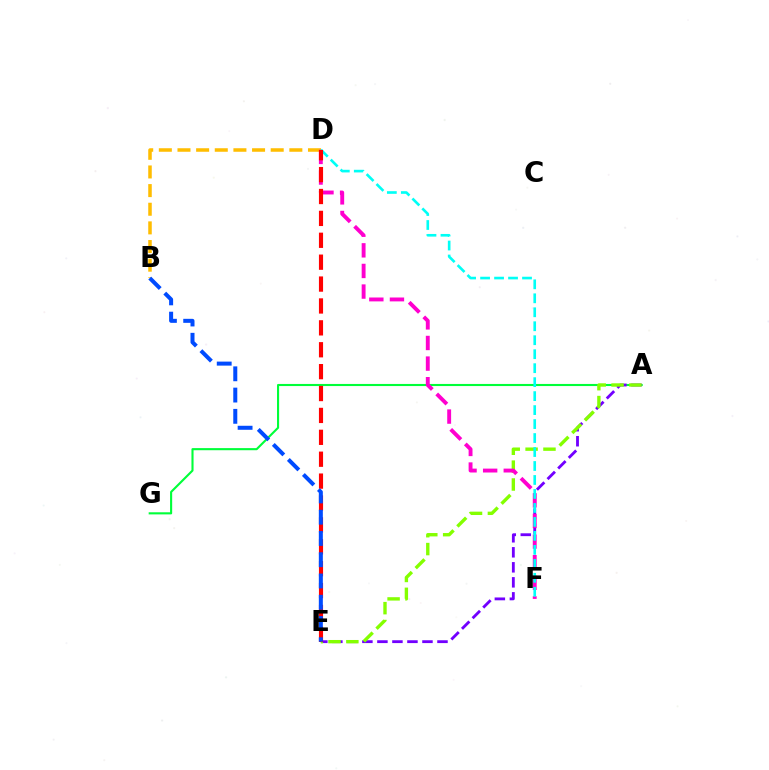{('A', 'G'): [{'color': '#00ff39', 'line_style': 'solid', 'thickness': 1.52}], ('A', 'E'): [{'color': '#7200ff', 'line_style': 'dashed', 'thickness': 2.04}, {'color': '#84ff00', 'line_style': 'dashed', 'thickness': 2.43}], ('B', 'D'): [{'color': '#ffbd00', 'line_style': 'dashed', 'thickness': 2.53}], ('D', 'F'): [{'color': '#ff00cf', 'line_style': 'dashed', 'thickness': 2.8}, {'color': '#00fff6', 'line_style': 'dashed', 'thickness': 1.9}], ('D', 'E'): [{'color': '#ff0000', 'line_style': 'dashed', 'thickness': 2.97}], ('B', 'E'): [{'color': '#004bff', 'line_style': 'dashed', 'thickness': 2.89}]}